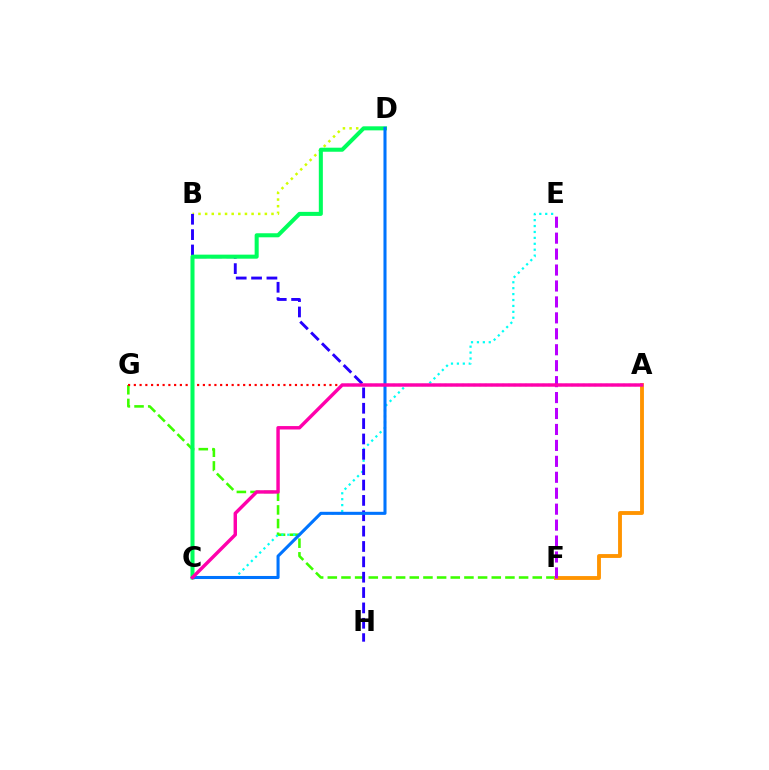{('F', 'G'): [{'color': '#3dff00', 'line_style': 'dashed', 'thickness': 1.86}], ('A', 'F'): [{'color': '#ff9400', 'line_style': 'solid', 'thickness': 2.77}], ('A', 'G'): [{'color': '#ff0000', 'line_style': 'dotted', 'thickness': 1.56}], ('E', 'F'): [{'color': '#b900ff', 'line_style': 'dashed', 'thickness': 2.17}], ('C', 'E'): [{'color': '#00fff6', 'line_style': 'dotted', 'thickness': 1.61}], ('B', 'D'): [{'color': '#d1ff00', 'line_style': 'dotted', 'thickness': 1.8}], ('B', 'H'): [{'color': '#2500ff', 'line_style': 'dashed', 'thickness': 2.09}], ('C', 'D'): [{'color': '#00ff5c', 'line_style': 'solid', 'thickness': 2.91}, {'color': '#0074ff', 'line_style': 'solid', 'thickness': 2.2}], ('A', 'C'): [{'color': '#ff00ac', 'line_style': 'solid', 'thickness': 2.47}]}